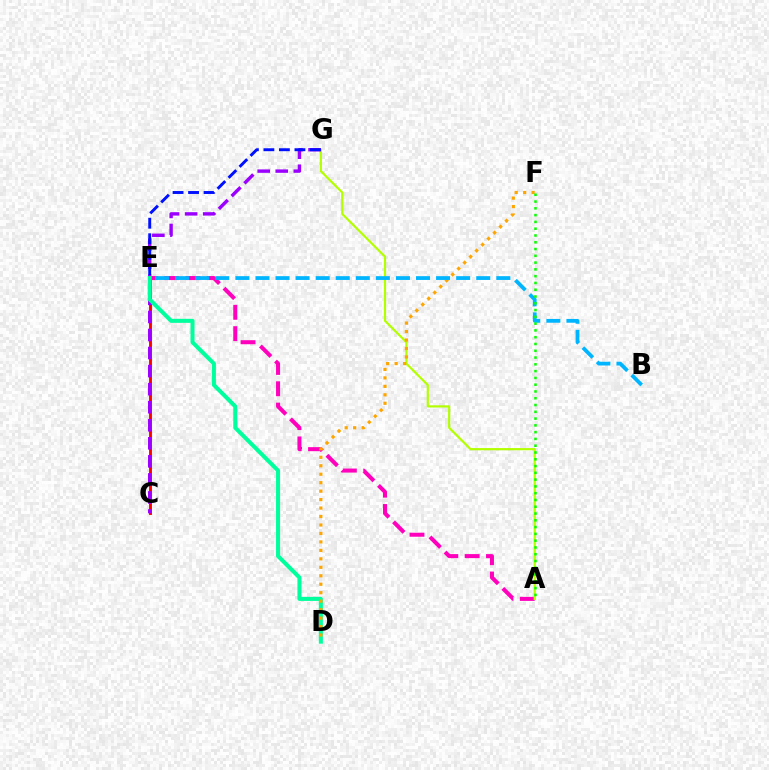{('A', 'E'): [{'color': '#ff00bd', 'line_style': 'dashed', 'thickness': 2.9}], ('A', 'G'): [{'color': '#b3ff00', 'line_style': 'solid', 'thickness': 1.57}], ('C', 'E'): [{'color': '#ff0000', 'line_style': 'solid', 'thickness': 2.08}], ('C', 'G'): [{'color': '#9b00ff', 'line_style': 'dashed', 'thickness': 2.45}], ('D', 'E'): [{'color': '#00ff9d', 'line_style': 'solid', 'thickness': 2.9}], ('D', 'F'): [{'color': '#ffa500', 'line_style': 'dotted', 'thickness': 2.3}], ('B', 'E'): [{'color': '#00b5ff', 'line_style': 'dashed', 'thickness': 2.73}], ('E', 'G'): [{'color': '#0010ff', 'line_style': 'dashed', 'thickness': 2.11}], ('A', 'F'): [{'color': '#08ff00', 'line_style': 'dotted', 'thickness': 1.84}]}